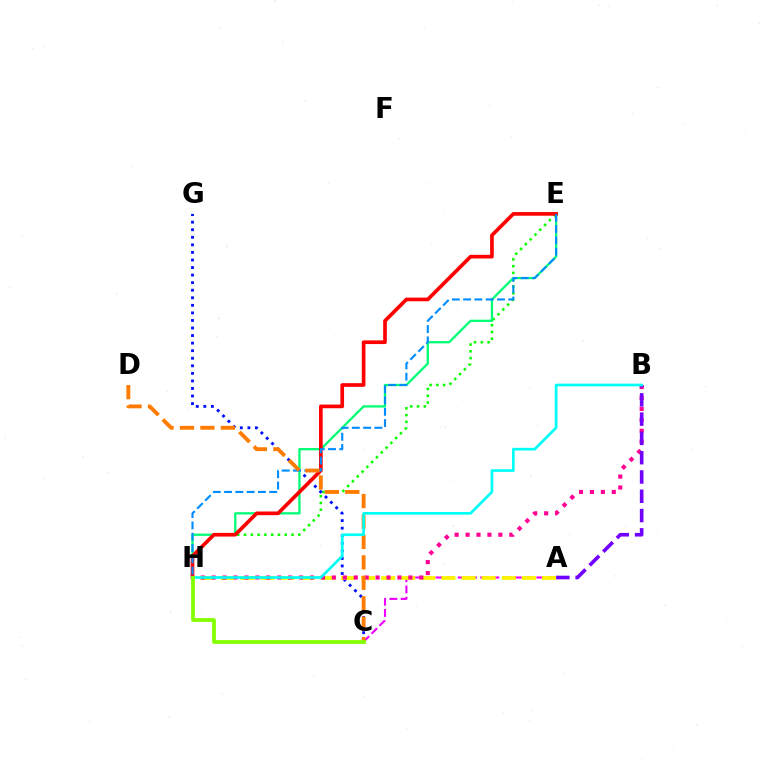{('E', 'H'): [{'color': '#08ff00', 'line_style': 'dotted', 'thickness': 1.84}, {'color': '#00ff74', 'line_style': 'solid', 'thickness': 1.65}, {'color': '#ff0000', 'line_style': 'solid', 'thickness': 2.65}, {'color': '#008cff', 'line_style': 'dashed', 'thickness': 1.53}], ('C', 'G'): [{'color': '#0010ff', 'line_style': 'dotted', 'thickness': 2.05}], ('A', 'C'): [{'color': '#ee00ff', 'line_style': 'dashed', 'thickness': 1.52}], ('A', 'H'): [{'color': '#fcf500', 'line_style': 'dashed', 'thickness': 2.73}], ('B', 'H'): [{'color': '#ff0094', 'line_style': 'dotted', 'thickness': 2.97}, {'color': '#00fff6', 'line_style': 'solid', 'thickness': 1.93}], ('C', 'D'): [{'color': '#ff7c00', 'line_style': 'dashed', 'thickness': 2.78}], ('A', 'B'): [{'color': '#7200ff', 'line_style': 'dashed', 'thickness': 2.62}], ('C', 'H'): [{'color': '#84ff00', 'line_style': 'solid', 'thickness': 2.7}]}